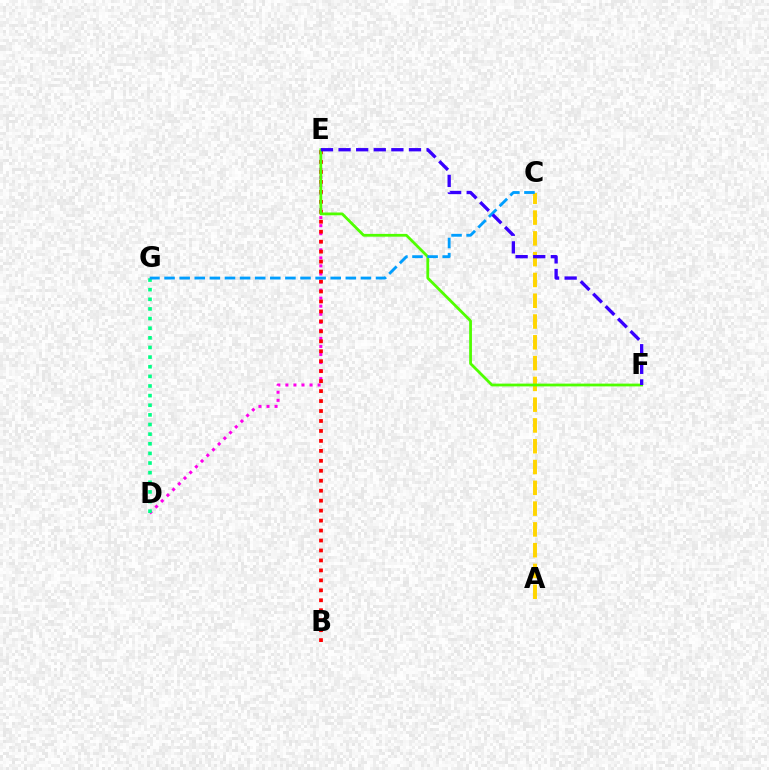{('D', 'E'): [{'color': '#ff00ed', 'line_style': 'dotted', 'thickness': 2.19}], ('D', 'G'): [{'color': '#00ff86', 'line_style': 'dotted', 'thickness': 2.62}], ('B', 'E'): [{'color': '#ff0000', 'line_style': 'dotted', 'thickness': 2.71}], ('A', 'C'): [{'color': '#ffd500', 'line_style': 'dashed', 'thickness': 2.82}], ('E', 'F'): [{'color': '#4fff00', 'line_style': 'solid', 'thickness': 2.0}, {'color': '#3700ff', 'line_style': 'dashed', 'thickness': 2.39}], ('C', 'G'): [{'color': '#009eff', 'line_style': 'dashed', 'thickness': 2.05}]}